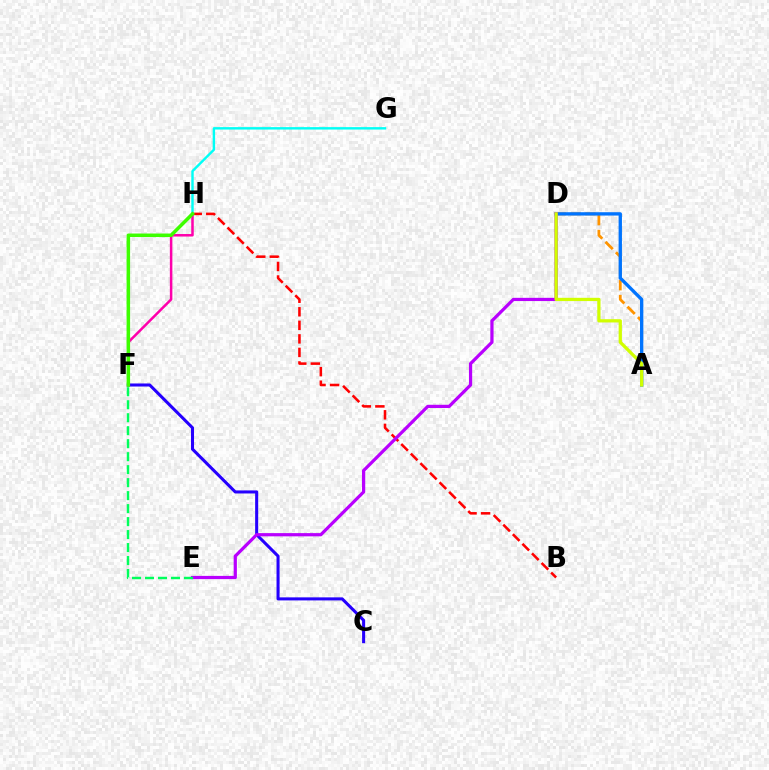{('B', 'H'): [{'color': '#ff0000', 'line_style': 'dashed', 'thickness': 1.84}], ('A', 'D'): [{'color': '#ff9400', 'line_style': 'dashed', 'thickness': 2.01}, {'color': '#0074ff', 'line_style': 'solid', 'thickness': 2.4}, {'color': '#d1ff00', 'line_style': 'solid', 'thickness': 2.35}], ('C', 'F'): [{'color': '#2500ff', 'line_style': 'solid', 'thickness': 2.2}], ('D', 'E'): [{'color': '#b900ff', 'line_style': 'solid', 'thickness': 2.32}], ('F', 'H'): [{'color': '#ff00ac', 'line_style': 'solid', 'thickness': 1.81}, {'color': '#3dff00', 'line_style': 'solid', 'thickness': 2.53}], ('E', 'F'): [{'color': '#00ff5c', 'line_style': 'dashed', 'thickness': 1.76}], ('G', 'H'): [{'color': '#00fff6', 'line_style': 'solid', 'thickness': 1.74}]}